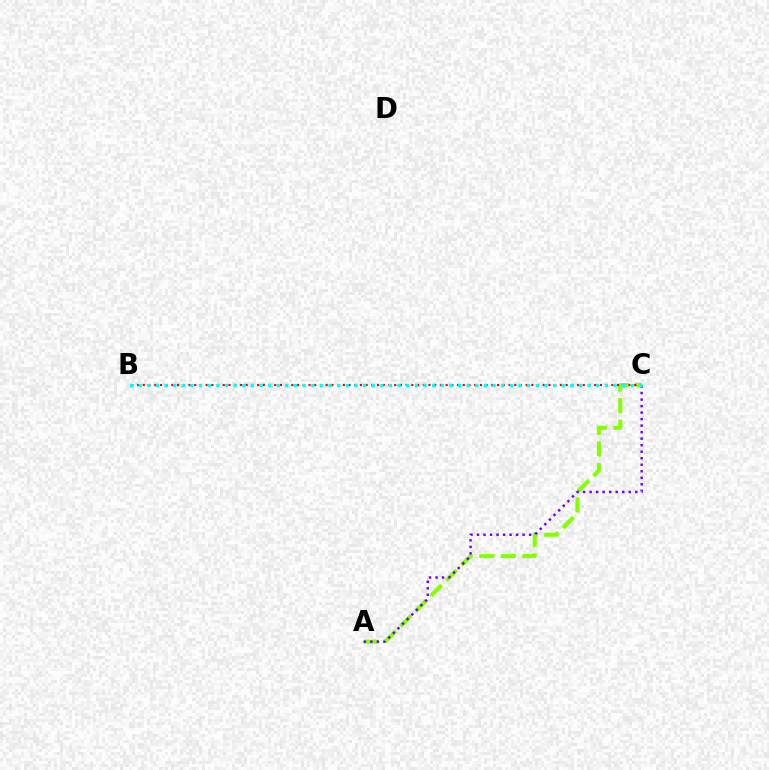{('A', 'C'): [{'color': '#84ff00', 'line_style': 'dashed', 'thickness': 2.93}, {'color': '#7200ff', 'line_style': 'dotted', 'thickness': 1.77}], ('B', 'C'): [{'color': '#ff0000', 'line_style': 'dotted', 'thickness': 1.55}, {'color': '#00fff6', 'line_style': 'dotted', 'thickness': 2.35}]}